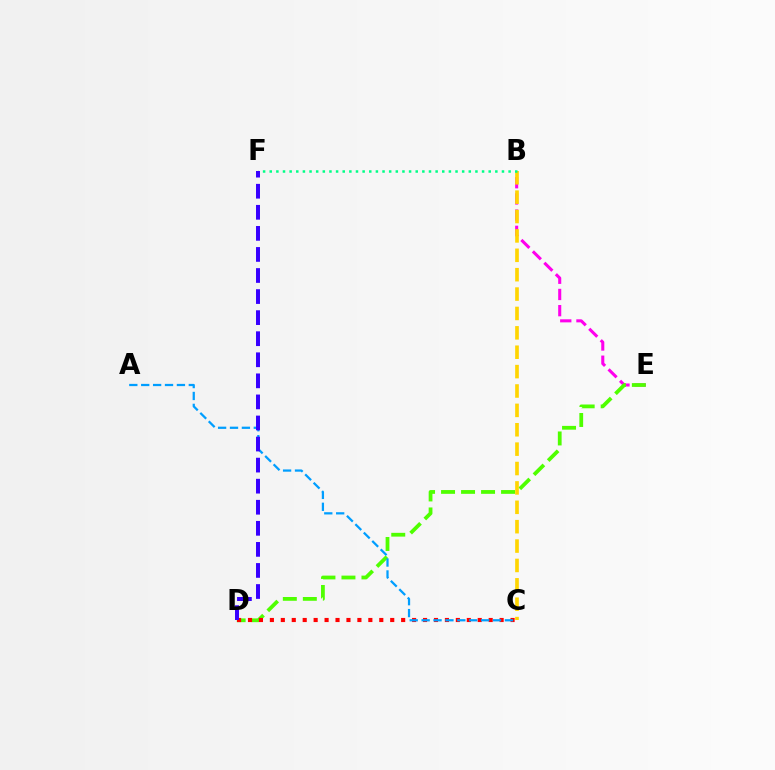{('B', 'E'): [{'color': '#ff00ed', 'line_style': 'dashed', 'thickness': 2.2}], ('D', 'E'): [{'color': '#4fff00', 'line_style': 'dashed', 'thickness': 2.72}], ('C', 'D'): [{'color': '#ff0000', 'line_style': 'dotted', 'thickness': 2.97}], ('B', 'C'): [{'color': '#ffd500', 'line_style': 'dashed', 'thickness': 2.63}], ('B', 'F'): [{'color': '#00ff86', 'line_style': 'dotted', 'thickness': 1.8}], ('A', 'C'): [{'color': '#009eff', 'line_style': 'dashed', 'thickness': 1.62}], ('D', 'F'): [{'color': '#3700ff', 'line_style': 'dashed', 'thickness': 2.86}]}